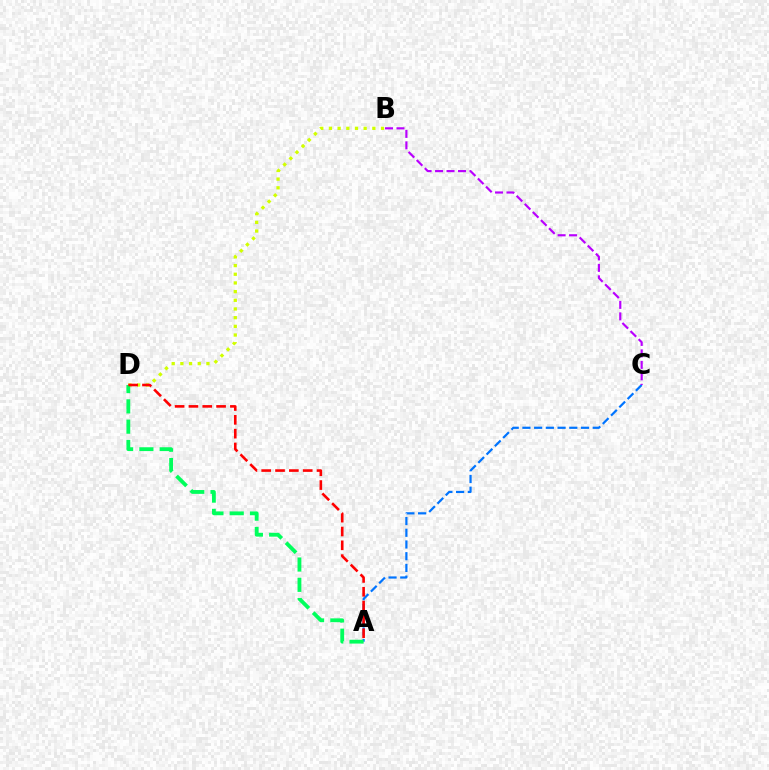{('A', 'C'): [{'color': '#0074ff', 'line_style': 'dashed', 'thickness': 1.59}], ('B', 'D'): [{'color': '#d1ff00', 'line_style': 'dotted', 'thickness': 2.36}], ('A', 'D'): [{'color': '#00ff5c', 'line_style': 'dashed', 'thickness': 2.76}, {'color': '#ff0000', 'line_style': 'dashed', 'thickness': 1.88}], ('B', 'C'): [{'color': '#b900ff', 'line_style': 'dashed', 'thickness': 1.56}]}